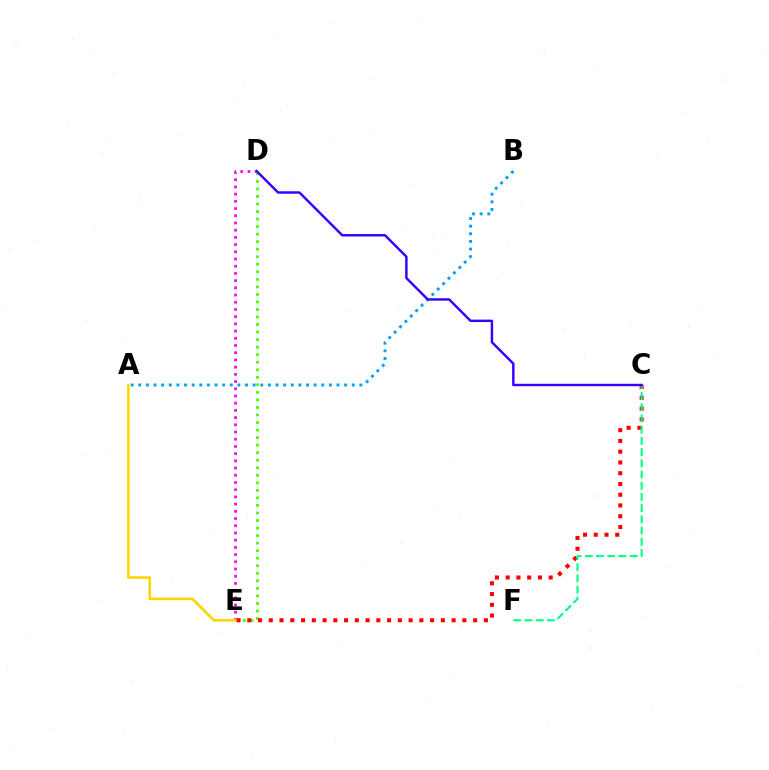{('D', 'E'): [{'color': '#4fff00', 'line_style': 'dotted', 'thickness': 2.05}, {'color': '#ff00ed', 'line_style': 'dotted', 'thickness': 1.96}], ('C', 'E'): [{'color': '#ff0000', 'line_style': 'dotted', 'thickness': 2.92}], ('C', 'F'): [{'color': '#00ff86', 'line_style': 'dashed', 'thickness': 1.52}], ('A', 'E'): [{'color': '#ffd500', 'line_style': 'solid', 'thickness': 1.87}], ('A', 'B'): [{'color': '#009eff', 'line_style': 'dotted', 'thickness': 2.07}], ('C', 'D'): [{'color': '#3700ff', 'line_style': 'solid', 'thickness': 1.76}]}